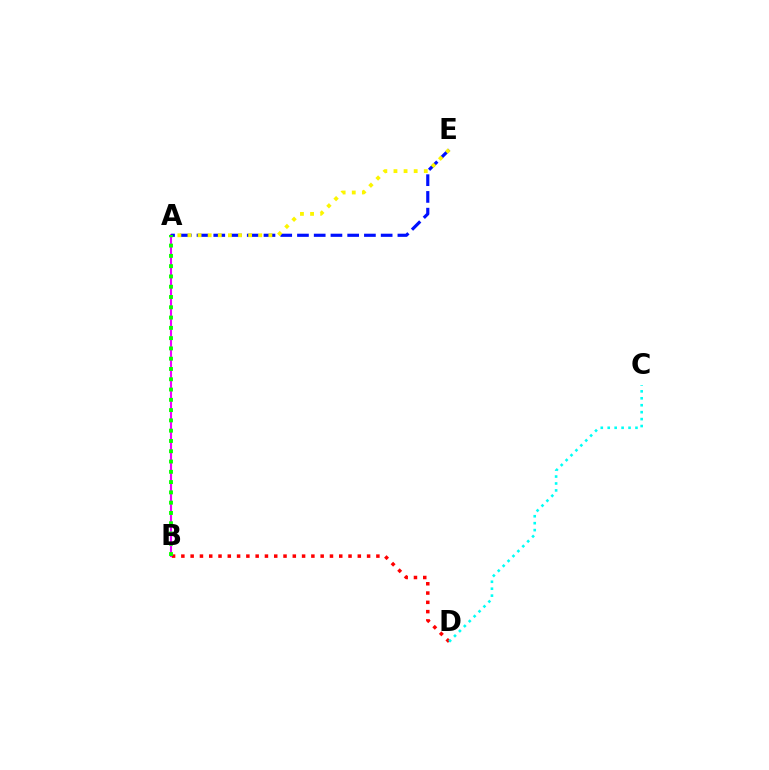{('B', 'D'): [{'color': '#ff0000', 'line_style': 'dotted', 'thickness': 2.52}], ('C', 'D'): [{'color': '#00fff6', 'line_style': 'dotted', 'thickness': 1.88}], ('A', 'B'): [{'color': '#ee00ff', 'line_style': 'solid', 'thickness': 1.52}, {'color': '#08ff00', 'line_style': 'dotted', 'thickness': 2.79}], ('A', 'E'): [{'color': '#0010ff', 'line_style': 'dashed', 'thickness': 2.27}, {'color': '#fcf500', 'line_style': 'dotted', 'thickness': 2.75}]}